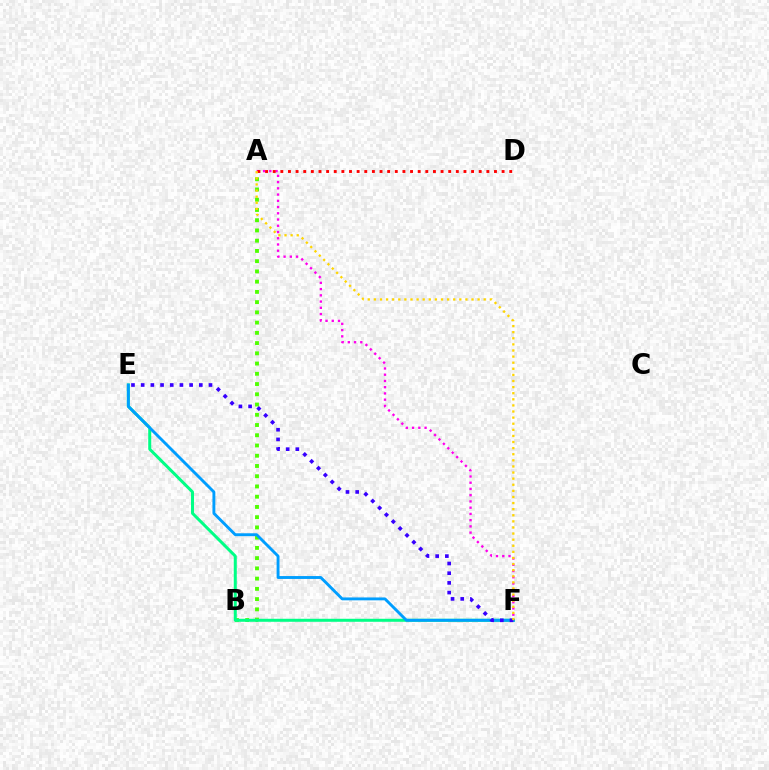{('A', 'B'): [{'color': '#4fff00', 'line_style': 'dotted', 'thickness': 2.78}], ('A', 'F'): [{'color': '#ff00ed', 'line_style': 'dotted', 'thickness': 1.7}, {'color': '#ffd500', 'line_style': 'dotted', 'thickness': 1.66}], ('E', 'F'): [{'color': '#00ff86', 'line_style': 'solid', 'thickness': 2.17}, {'color': '#009eff', 'line_style': 'solid', 'thickness': 2.08}, {'color': '#3700ff', 'line_style': 'dotted', 'thickness': 2.63}], ('A', 'D'): [{'color': '#ff0000', 'line_style': 'dotted', 'thickness': 2.07}]}